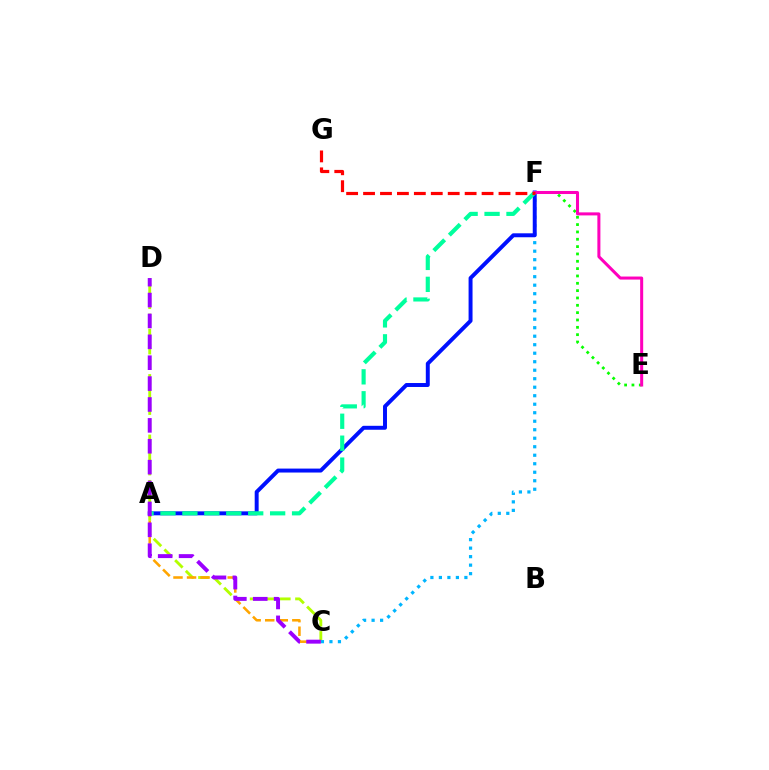{('C', 'D'): [{'color': '#b3ff00', 'line_style': 'dashed', 'thickness': 2.05}, {'color': '#9b00ff', 'line_style': 'dashed', 'thickness': 2.84}], ('A', 'C'): [{'color': '#ffa500', 'line_style': 'dashed', 'thickness': 1.84}], ('C', 'F'): [{'color': '#00b5ff', 'line_style': 'dotted', 'thickness': 2.31}], ('A', 'F'): [{'color': '#0010ff', 'line_style': 'solid', 'thickness': 2.84}, {'color': '#00ff9d', 'line_style': 'dashed', 'thickness': 2.98}], ('E', 'F'): [{'color': '#08ff00', 'line_style': 'dotted', 'thickness': 1.99}, {'color': '#ff00bd', 'line_style': 'solid', 'thickness': 2.18}], ('F', 'G'): [{'color': '#ff0000', 'line_style': 'dashed', 'thickness': 2.3}]}